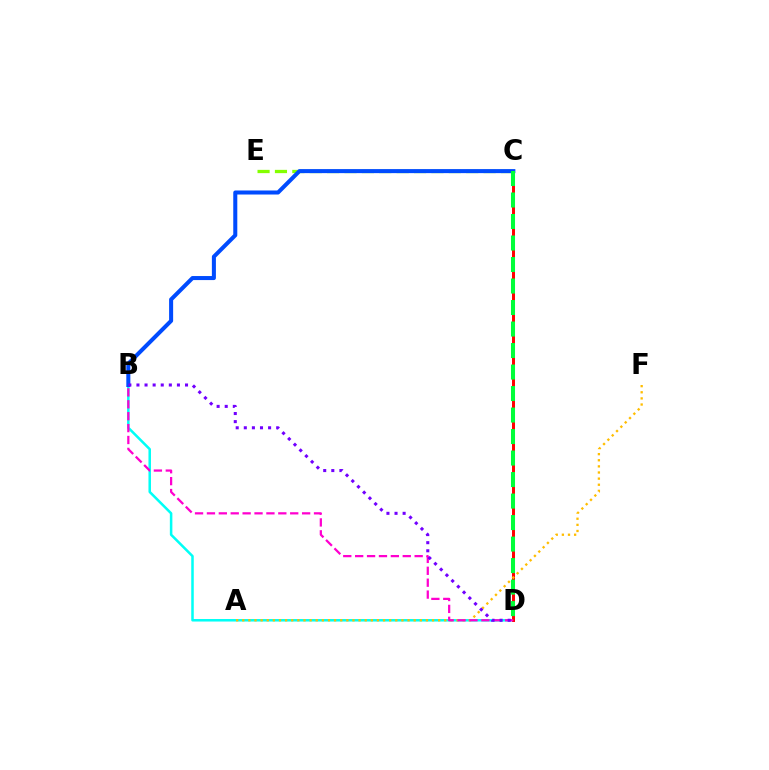{('B', 'D'): [{'color': '#00fff6', 'line_style': 'solid', 'thickness': 1.82}, {'color': '#ff00cf', 'line_style': 'dashed', 'thickness': 1.62}, {'color': '#7200ff', 'line_style': 'dotted', 'thickness': 2.2}], ('C', 'E'): [{'color': '#84ff00', 'line_style': 'dashed', 'thickness': 2.36}], ('C', 'D'): [{'color': '#ff0000', 'line_style': 'solid', 'thickness': 2.14}, {'color': '#00ff39', 'line_style': 'dashed', 'thickness': 2.92}], ('A', 'F'): [{'color': '#ffbd00', 'line_style': 'dotted', 'thickness': 1.66}], ('B', 'C'): [{'color': '#004bff', 'line_style': 'solid', 'thickness': 2.91}]}